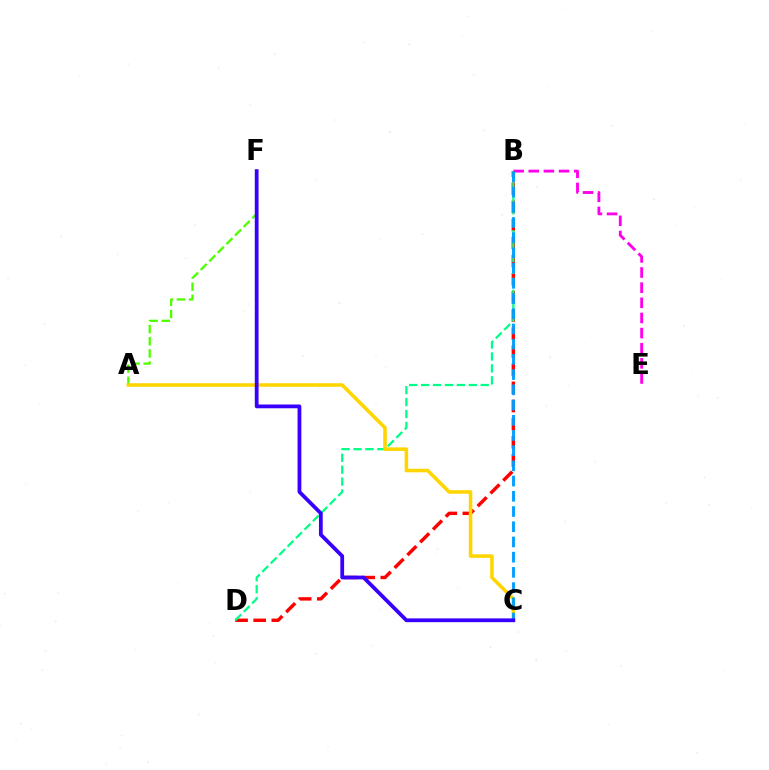{('B', 'D'): [{'color': '#ff0000', 'line_style': 'dashed', 'thickness': 2.46}, {'color': '#00ff86', 'line_style': 'dashed', 'thickness': 1.62}], ('A', 'F'): [{'color': '#4fff00', 'line_style': 'dashed', 'thickness': 1.65}], ('B', 'E'): [{'color': '#ff00ed', 'line_style': 'dashed', 'thickness': 2.06}], ('A', 'C'): [{'color': '#ffd500', 'line_style': 'solid', 'thickness': 2.56}], ('B', 'C'): [{'color': '#009eff', 'line_style': 'dashed', 'thickness': 2.07}], ('C', 'F'): [{'color': '#3700ff', 'line_style': 'solid', 'thickness': 2.72}]}